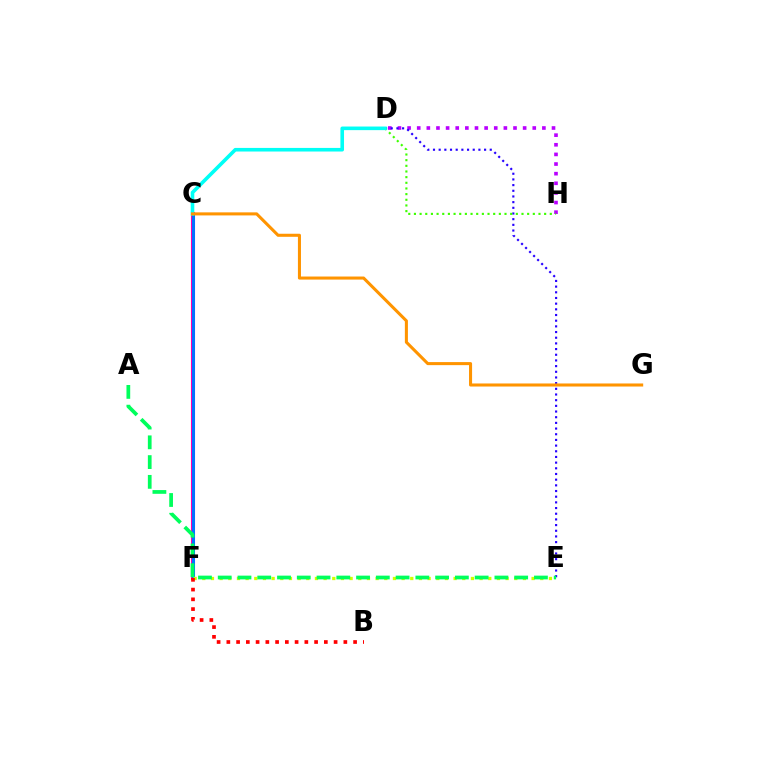{('C', 'F'): [{'color': '#ff00ac', 'line_style': 'solid', 'thickness': 2.95}, {'color': '#0074ff', 'line_style': 'solid', 'thickness': 2.15}], ('D', 'H'): [{'color': '#b900ff', 'line_style': 'dotted', 'thickness': 2.62}, {'color': '#3dff00', 'line_style': 'dotted', 'thickness': 1.54}], ('D', 'E'): [{'color': '#2500ff', 'line_style': 'dotted', 'thickness': 1.54}], ('C', 'D'): [{'color': '#00fff6', 'line_style': 'solid', 'thickness': 2.59}], ('C', 'G'): [{'color': '#ff9400', 'line_style': 'solid', 'thickness': 2.2}], ('E', 'F'): [{'color': '#d1ff00', 'line_style': 'dotted', 'thickness': 2.35}], ('A', 'E'): [{'color': '#00ff5c', 'line_style': 'dashed', 'thickness': 2.68}], ('B', 'F'): [{'color': '#ff0000', 'line_style': 'dotted', 'thickness': 2.65}]}